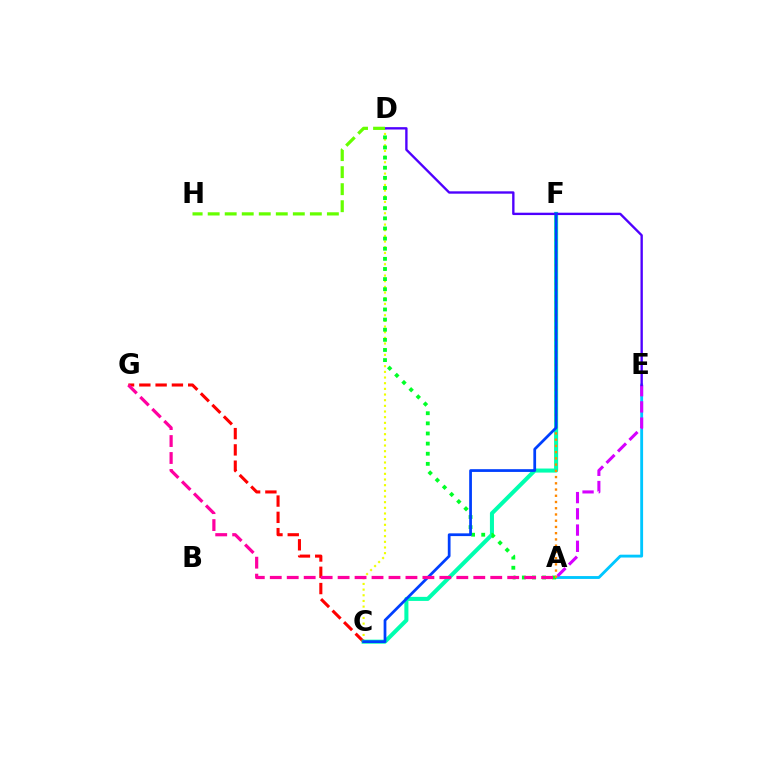{('A', 'E'): [{'color': '#00c7ff', 'line_style': 'solid', 'thickness': 2.06}, {'color': '#d600ff', 'line_style': 'dashed', 'thickness': 2.2}], ('C', 'D'): [{'color': '#eeff00', 'line_style': 'dotted', 'thickness': 1.54}], ('C', 'G'): [{'color': '#ff0000', 'line_style': 'dashed', 'thickness': 2.21}], ('C', 'F'): [{'color': '#00ffaf', 'line_style': 'solid', 'thickness': 2.92}, {'color': '#003fff', 'line_style': 'solid', 'thickness': 1.98}], ('A', 'D'): [{'color': '#00ff27', 'line_style': 'dotted', 'thickness': 2.75}], ('A', 'F'): [{'color': '#ff8800', 'line_style': 'dotted', 'thickness': 1.69}], ('D', 'E'): [{'color': '#4f00ff', 'line_style': 'solid', 'thickness': 1.7}], ('D', 'H'): [{'color': '#66ff00', 'line_style': 'dashed', 'thickness': 2.31}], ('A', 'G'): [{'color': '#ff00a0', 'line_style': 'dashed', 'thickness': 2.3}]}